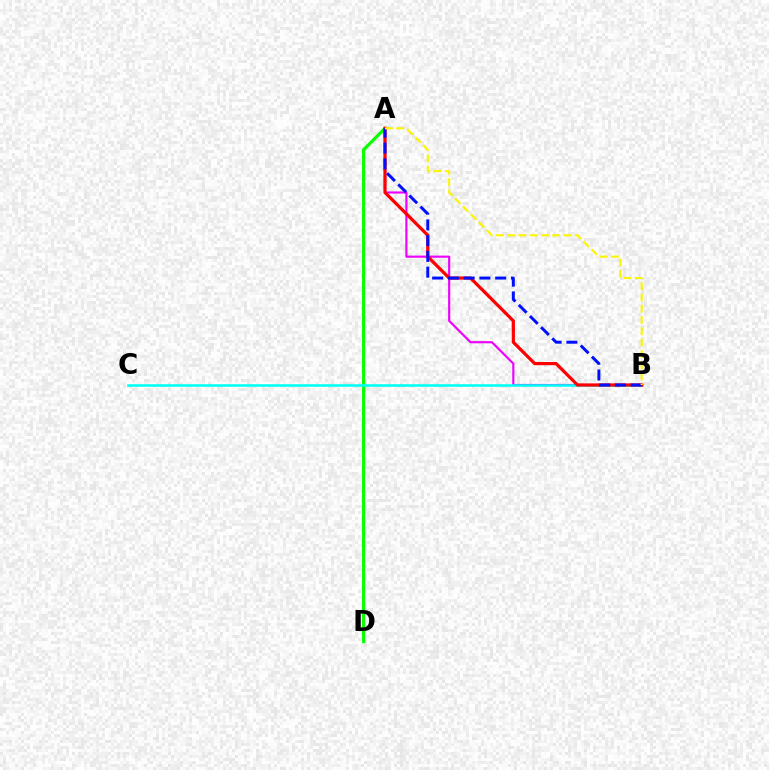{('A', 'D'): [{'color': '#08ff00', 'line_style': 'solid', 'thickness': 2.27}], ('A', 'B'): [{'color': '#ee00ff', 'line_style': 'solid', 'thickness': 1.54}, {'color': '#ff0000', 'line_style': 'solid', 'thickness': 2.31}, {'color': '#0010ff', 'line_style': 'dashed', 'thickness': 2.14}, {'color': '#fcf500', 'line_style': 'dashed', 'thickness': 1.53}], ('B', 'C'): [{'color': '#00fff6', 'line_style': 'solid', 'thickness': 1.84}]}